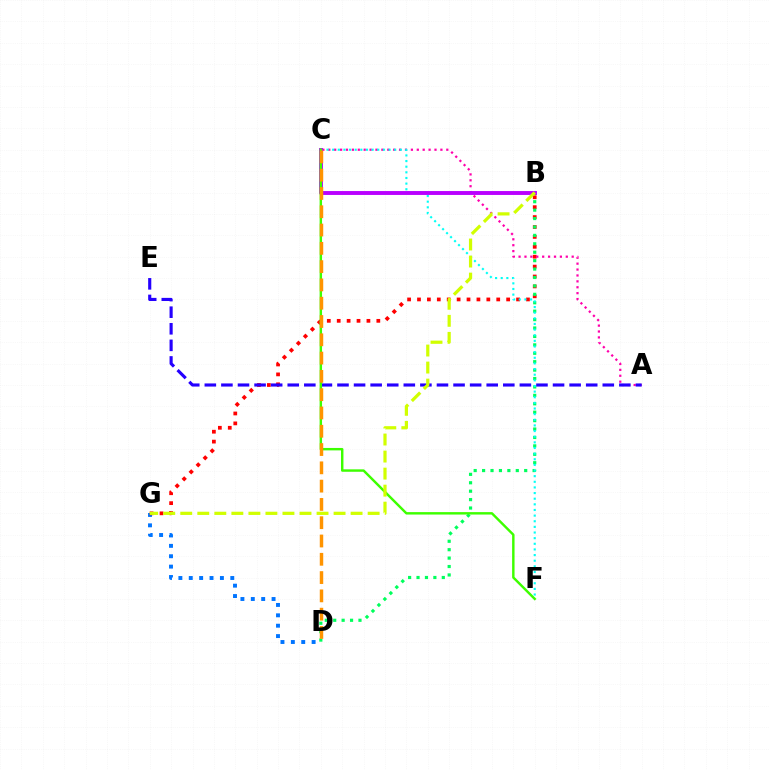{('D', 'G'): [{'color': '#0074ff', 'line_style': 'dotted', 'thickness': 2.82}], ('B', 'G'): [{'color': '#ff0000', 'line_style': 'dotted', 'thickness': 2.69}, {'color': '#d1ff00', 'line_style': 'dashed', 'thickness': 2.31}], ('B', 'D'): [{'color': '#00ff5c', 'line_style': 'dotted', 'thickness': 2.29}], ('A', 'C'): [{'color': '#ff00ac', 'line_style': 'dotted', 'thickness': 1.6}], ('C', 'F'): [{'color': '#00fff6', 'line_style': 'dotted', 'thickness': 1.53}, {'color': '#3dff00', 'line_style': 'solid', 'thickness': 1.75}], ('A', 'E'): [{'color': '#2500ff', 'line_style': 'dashed', 'thickness': 2.25}], ('B', 'C'): [{'color': '#b900ff', 'line_style': 'solid', 'thickness': 2.81}], ('C', 'D'): [{'color': '#ff9400', 'line_style': 'dashed', 'thickness': 2.48}]}